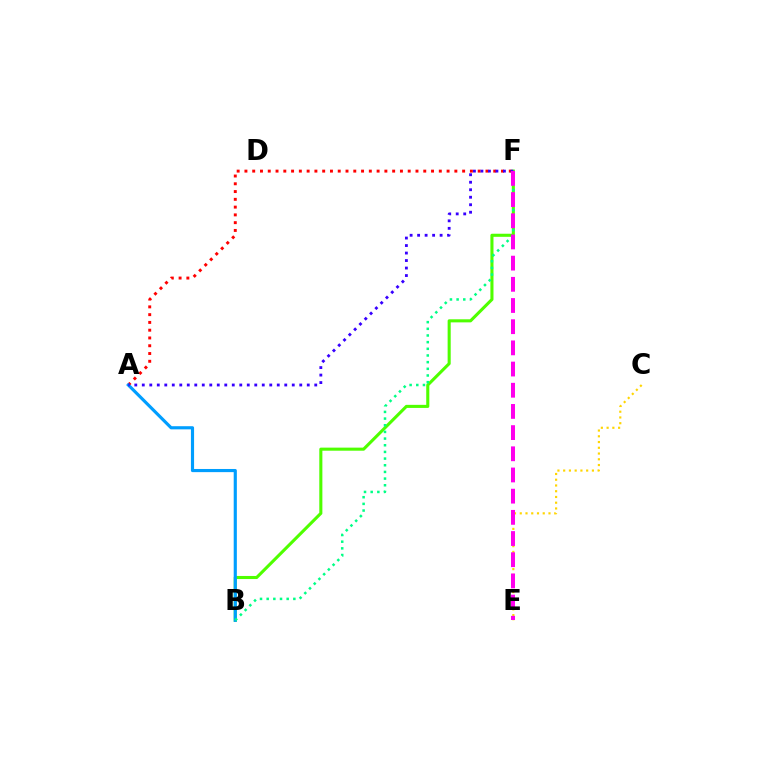{('A', 'F'): [{'color': '#ff0000', 'line_style': 'dotted', 'thickness': 2.11}, {'color': '#3700ff', 'line_style': 'dotted', 'thickness': 2.04}], ('C', 'E'): [{'color': '#ffd500', 'line_style': 'dotted', 'thickness': 1.56}], ('B', 'F'): [{'color': '#4fff00', 'line_style': 'solid', 'thickness': 2.22}, {'color': '#00ff86', 'line_style': 'dotted', 'thickness': 1.81}], ('A', 'B'): [{'color': '#009eff', 'line_style': 'solid', 'thickness': 2.27}], ('E', 'F'): [{'color': '#ff00ed', 'line_style': 'dashed', 'thickness': 2.88}]}